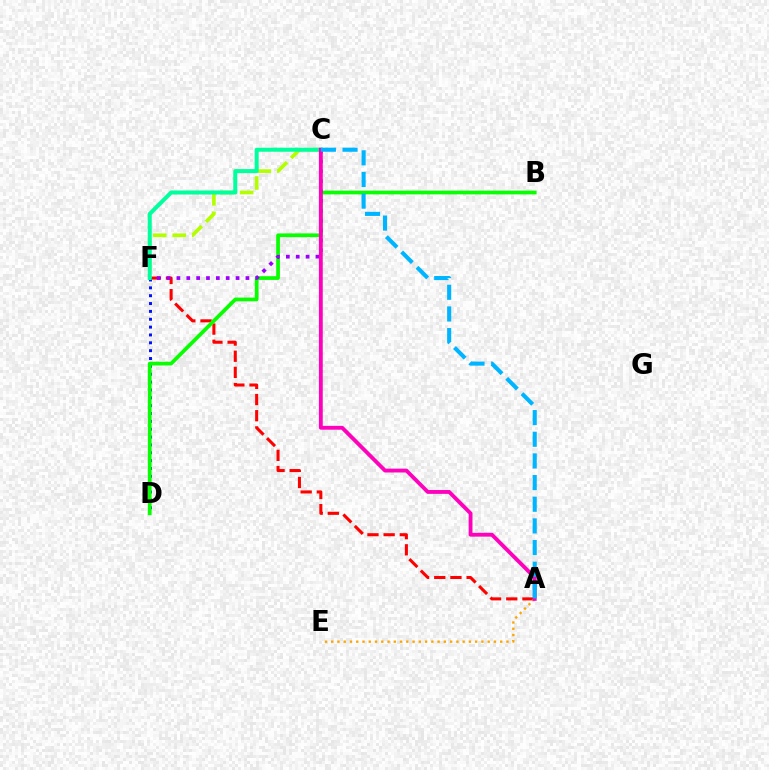{('A', 'F'): [{'color': '#ff0000', 'line_style': 'dashed', 'thickness': 2.2}], ('C', 'F'): [{'color': '#b3ff00', 'line_style': 'dashed', 'thickness': 2.65}, {'color': '#9b00ff', 'line_style': 'dotted', 'thickness': 2.68}, {'color': '#00ff9d', 'line_style': 'solid', 'thickness': 2.89}], ('D', 'F'): [{'color': '#0010ff', 'line_style': 'dotted', 'thickness': 2.13}], ('B', 'D'): [{'color': '#08ff00', 'line_style': 'solid', 'thickness': 2.68}], ('A', 'E'): [{'color': '#ffa500', 'line_style': 'dotted', 'thickness': 1.7}], ('A', 'C'): [{'color': '#ff00bd', 'line_style': 'solid', 'thickness': 2.77}, {'color': '#00b5ff', 'line_style': 'dashed', 'thickness': 2.94}]}